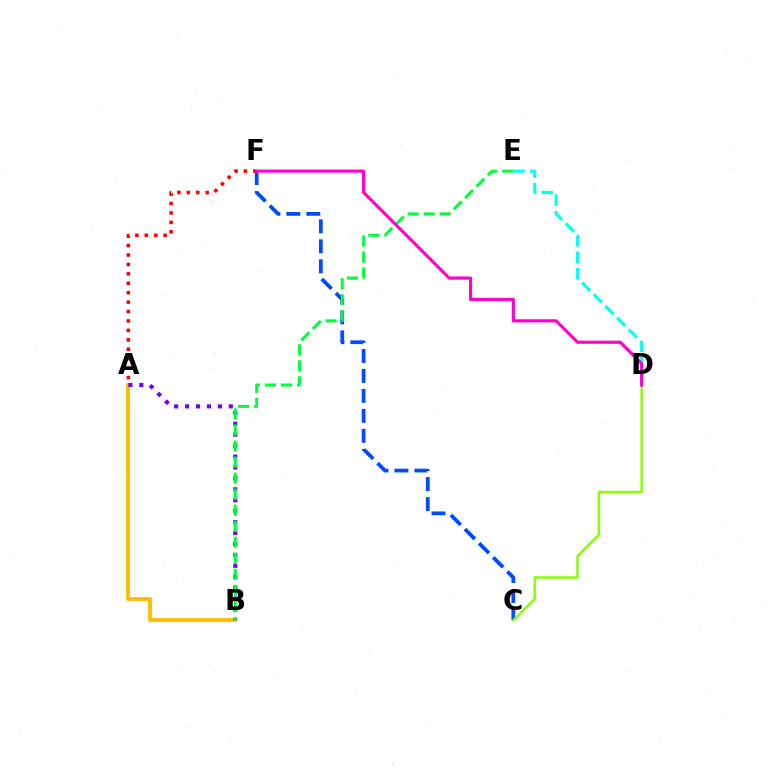{('A', 'B'): [{'color': '#ffbd00', 'line_style': 'solid', 'thickness': 2.76}, {'color': '#7200ff', 'line_style': 'dotted', 'thickness': 2.97}], ('C', 'F'): [{'color': '#004bff', 'line_style': 'dashed', 'thickness': 2.71}], ('C', 'D'): [{'color': '#84ff00', 'line_style': 'solid', 'thickness': 1.73}], ('D', 'E'): [{'color': '#00fff6', 'line_style': 'dashed', 'thickness': 2.24}], ('B', 'E'): [{'color': '#00ff39', 'line_style': 'dashed', 'thickness': 2.18}], ('A', 'F'): [{'color': '#ff0000', 'line_style': 'dotted', 'thickness': 2.56}], ('D', 'F'): [{'color': '#ff00cf', 'line_style': 'solid', 'thickness': 2.26}]}